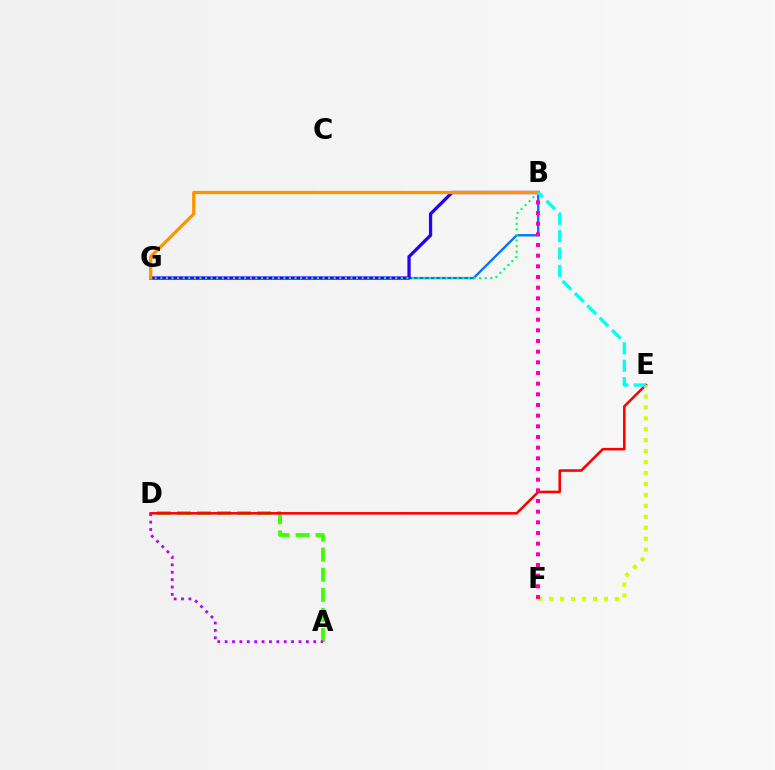{('A', 'D'): [{'color': '#3dff00', 'line_style': 'dashed', 'thickness': 2.73}, {'color': '#b900ff', 'line_style': 'dotted', 'thickness': 2.01}], ('D', 'E'): [{'color': '#ff0000', 'line_style': 'solid', 'thickness': 1.84}], ('E', 'F'): [{'color': '#d1ff00', 'line_style': 'dotted', 'thickness': 2.97}], ('B', 'G'): [{'color': '#0074ff', 'line_style': 'solid', 'thickness': 1.67}, {'color': '#2500ff', 'line_style': 'solid', 'thickness': 2.36}, {'color': '#00ff5c', 'line_style': 'dotted', 'thickness': 1.52}, {'color': '#ff9400', 'line_style': 'solid', 'thickness': 2.35}], ('B', 'F'): [{'color': '#ff00ac', 'line_style': 'dotted', 'thickness': 2.9}], ('B', 'E'): [{'color': '#00fff6', 'line_style': 'dashed', 'thickness': 2.36}]}